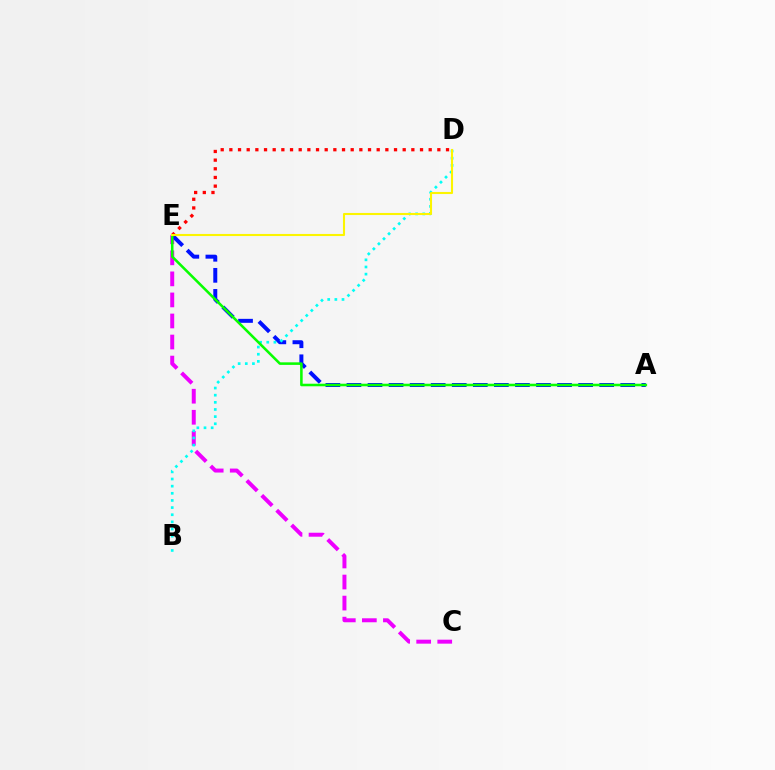{('C', 'E'): [{'color': '#ee00ff', 'line_style': 'dashed', 'thickness': 2.86}], ('A', 'E'): [{'color': '#0010ff', 'line_style': 'dashed', 'thickness': 2.86}, {'color': '#08ff00', 'line_style': 'solid', 'thickness': 1.84}], ('B', 'D'): [{'color': '#00fff6', 'line_style': 'dotted', 'thickness': 1.94}], ('D', 'E'): [{'color': '#ff0000', 'line_style': 'dotted', 'thickness': 2.35}, {'color': '#fcf500', 'line_style': 'solid', 'thickness': 1.51}]}